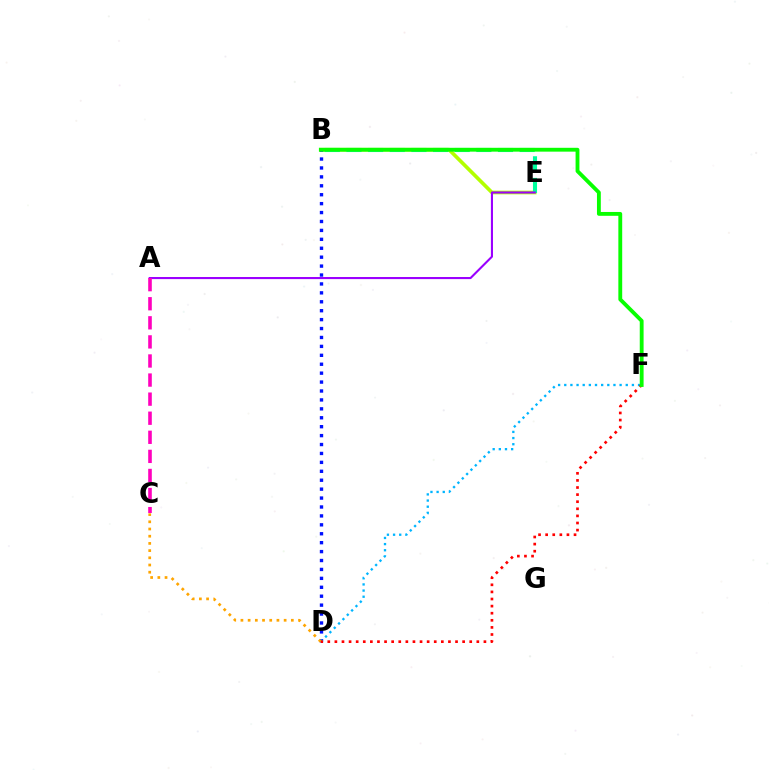{('B', 'E'): [{'color': '#b3ff00', 'line_style': 'solid', 'thickness': 2.64}, {'color': '#00ff9d', 'line_style': 'dashed', 'thickness': 2.94}], ('B', 'D'): [{'color': '#0010ff', 'line_style': 'dotted', 'thickness': 2.42}], ('D', 'F'): [{'color': '#00b5ff', 'line_style': 'dotted', 'thickness': 1.67}, {'color': '#ff0000', 'line_style': 'dotted', 'thickness': 1.93}], ('A', 'E'): [{'color': '#9b00ff', 'line_style': 'solid', 'thickness': 1.51}], ('C', 'D'): [{'color': '#ffa500', 'line_style': 'dotted', 'thickness': 1.96}], ('A', 'C'): [{'color': '#ff00bd', 'line_style': 'dashed', 'thickness': 2.59}], ('B', 'F'): [{'color': '#08ff00', 'line_style': 'solid', 'thickness': 2.77}]}